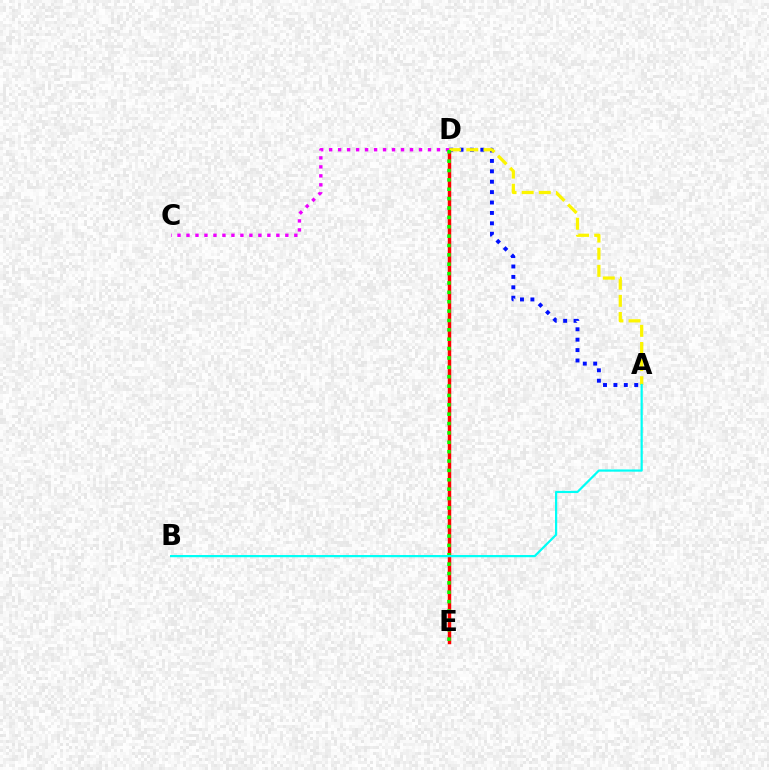{('D', 'E'): [{'color': '#ff0000', 'line_style': 'solid', 'thickness': 2.49}, {'color': '#08ff00', 'line_style': 'dotted', 'thickness': 2.55}], ('C', 'D'): [{'color': '#ee00ff', 'line_style': 'dotted', 'thickness': 2.44}], ('A', 'D'): [{'color': '#0010ff', 'line_style': 'dotted', 'thickness': 2.83}, {'color': '#fcf500', 'line_style': 'dashed', 'thickness': 2.33}], ('A', 'B'): [{'color': '#00fff6', 'line_style': 'solid', 'thickness': 1.59}]}